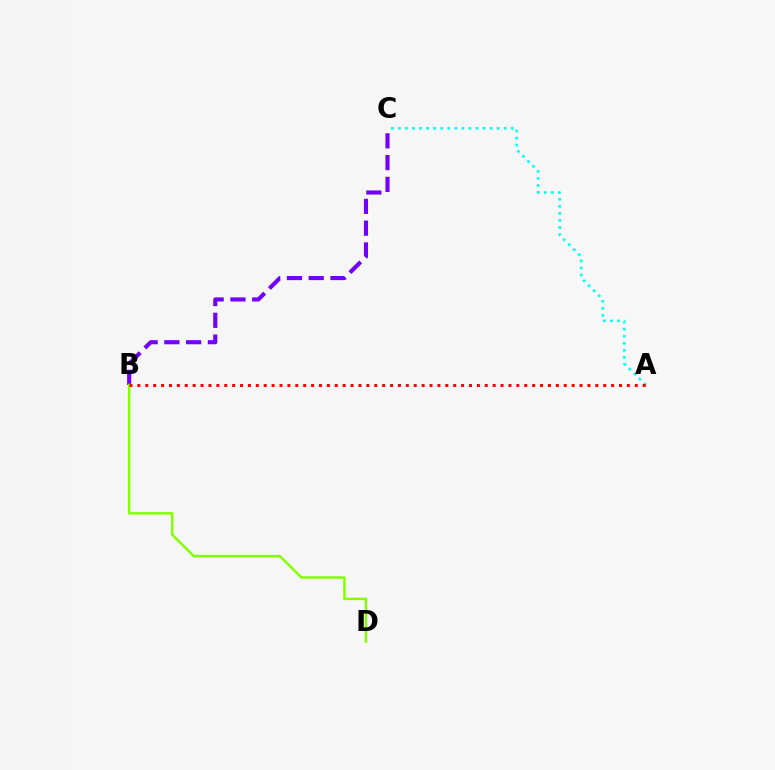{('B', 'C'): [{'color': '#7200ff', 'line_style': 'dashed', 'thickness': 2.96}], ('A', 'C'): [{'color': '#00fff6', 'line_style': 'dotted', 'thickness': 1.92}], ('B', 'D'): [{'color': '#84ff00', 'line_style': 'solid', 'thickness': 1.78}], ('A', 'B'): [{'color': '#ff0000', 'line_style': 'dotted', 'thickness': 2.15}]}